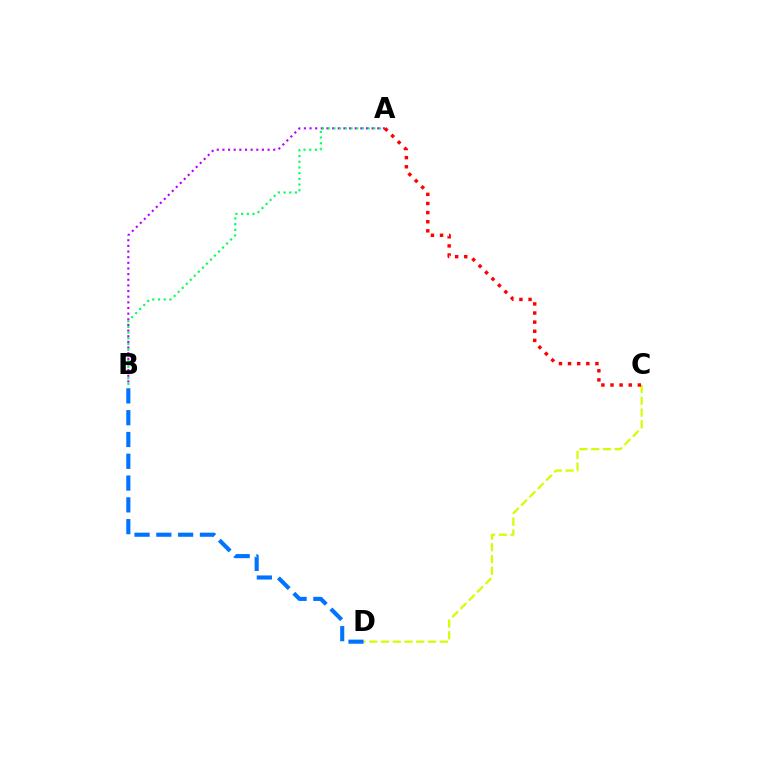{('A', 'B'): [{'color': '#b900ff', 'line_style': 'dotted', 'thickness': 1.53}, {'color': '#00ff5c', 'line_style': 'dotted', 'thickness': 1.55}], ('C', 'D'): [{'color': '#d1ff00', 'line_style': 'dashed', 'thickness': 1.6}], ('A', 'C'): [{'color': '#ff0000', 'line_style': 'dotted', 'thickness': 2.48}], ('B', 'D'): [{'color': '#0074ff', 'line_style': 'dashed', 'thickness': 2.96}]}